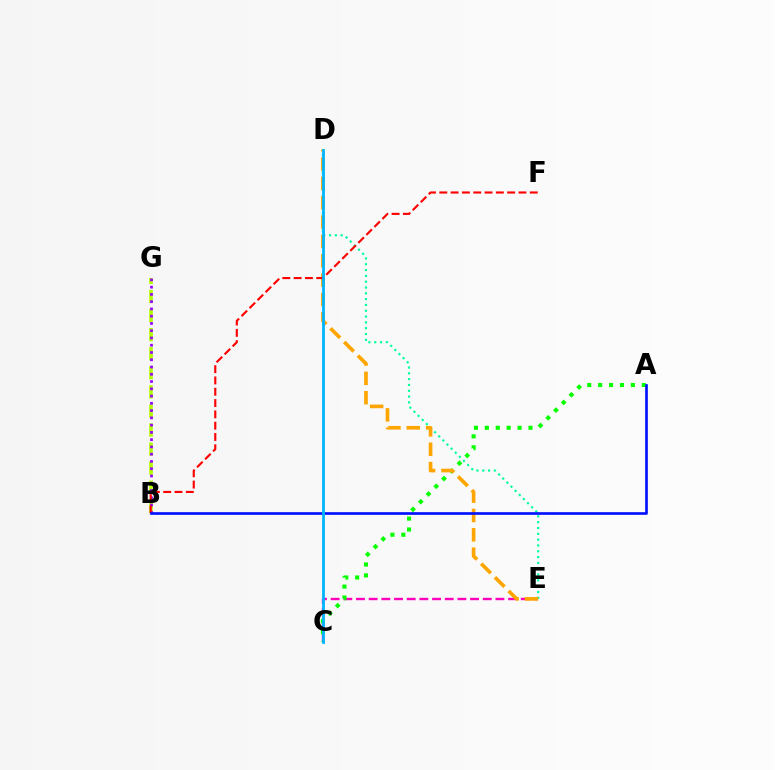{('C', 'E'): [{'color': '#ff00bd', 'line_style': 'dashed', 'thickness': 1.72}], ('A', 'C'): [{'color': '#08ff00', 'line_style': 'dotted', 'thickness': 2.96}], ('B', 'G'): [{'color': '#b3ff00', 'line_style': 'dashed', 'thickness': 2.59}, {'color': '#9b00ff', 'line_style': 'dotted', 'thickness': 1.97}], ('D', 'E'): [{'color': '#00ff9d', 'line_style': 'dotted', 'thickness': 1.58}, {'color': '#ffa500', 'line_style': 'dashed', 'thickness': 2.63}], ('B', 'F'): [{'color': '#ff0000', 'line_style': 'dashed', 'thickness': 1.54}], ('A', 'B'): [{'color': '#0010ff', 'line_style': 'solid', 'thickness': 1.91}], ('C', 'D'): [{'color': '#00b5ff', 'line_style': 'solid', 'thickness': 2.01}]}